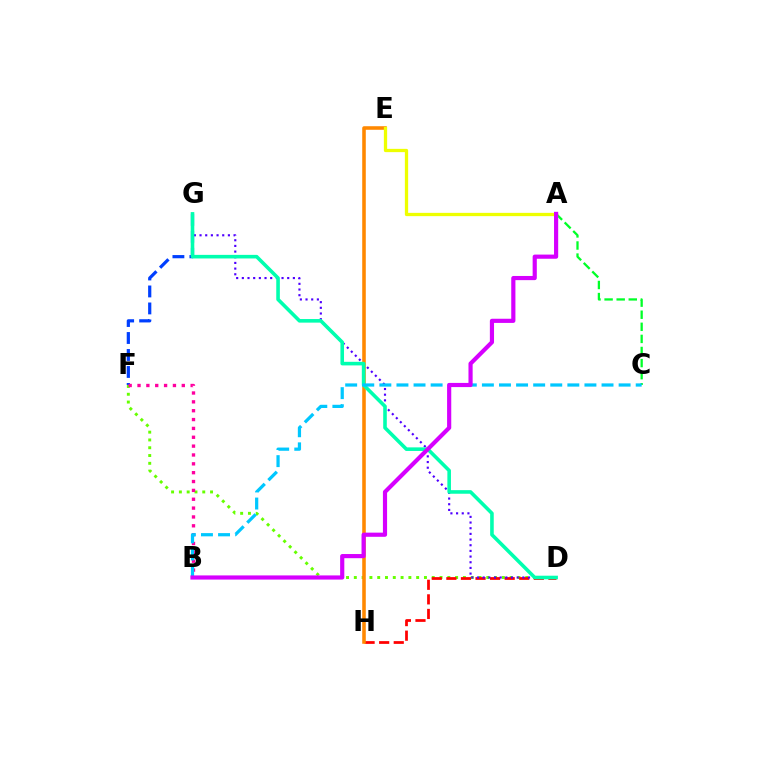{('F', 'G'): [{'color': '#003fff', 'line_style': 'dashed', 'thickness': 2.31}], ('D', 'F'): [{'color': '#66ff00', 'line_style': 'dotted', 'thickness': 2.12}], ('D', 'H'): [{'color': '#ff0000', 'line_style': 'dashed', 'thickness': 1.98}], ('D', 'G'): [{'color': '#4f00ff', 'line_style': 'dotted', 'thickness': 1.54}, {'color': '#00ffaf', 'line_style': 'solid', 'thickness': 2.58}], ('B', 'F'): [{'color': '#ff00a0', 'line_style': 'dotted', 'thickness': 2.41}], ('A', 'C'): [{'color': '#00ff27', 'line_style': 'dashed', 'thickness': 1.64}], ('E', 'H'): [{'color': '#ff8800', 'line_style': 'solid', 'thickness': 2.56}], ('A', 'E'): [{'color': '#eeff00', 'line_style': 'solid', 'thickness': 2.36}], ('B', 'C'): [{'color': '#00c7ff', 'line_style': 'dashed', 'thickness': 2.32}], ('A', 'B'): [{'color': '#d600ff', 'line_style': 'solid', 'thickness': 3.0}]}